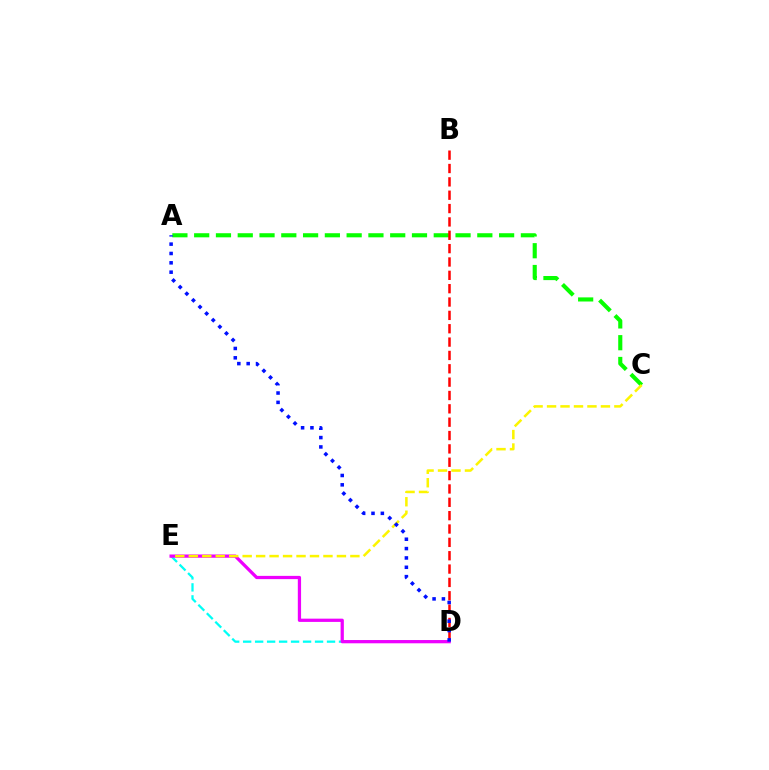{('D', 'E'): [{'color': '#00fff6', 'line_style': 'dashed', 'thickness': 1.63}, {'color': '#ee00ff', 'line_style': 'solid', 'thickness': 2.34}], ('A', 'C'): [{'color': '#08ff00', 'line_style': 'dashed', 'thickness': 2.96}], ('B', 'D'): [{'color': '#ff0000', 'line_style': 'dashed', 'thickness': 1.81}], ('C', 'E'): [{'color': '#fcf500', 'line_style': 'dashed', 'thickness': 1.83}], ('A', 'D'): [{'color': '#0010ff', 'line_style': 'dotted', 'thickness': 2.54}]}